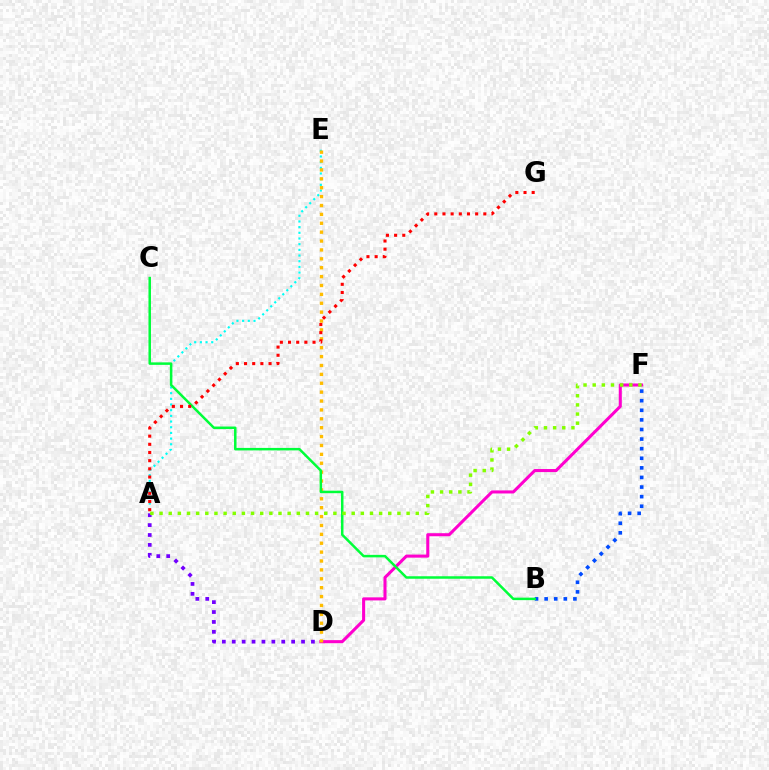{('A', 'E'): [{'color': '#00fff6', 'line_style': 'dotted', 'thickness': 1.54}], ('A', 'D'): [{'color': '#7200ff', 'line_style': 'dotted', 'thickness': 2.69}], ('B', 'F'): [{'color': '#004bff', 'line_style': 'dotted', 'thickness': 2.61}], ('D', 'F'): [{'color': '#ff00cf', 'line_style': 'solid', 'thickness': 2.2}], ('D', 'E'): [{'color': '#ffbd00', 'line_style': 'dotted', 'thickness': 2.41}], ('B', 'C'): [{'color': '#00ff39', 'line_style': 'solid', 'thickness': 1.8}], ('A', 'G'): [{'color': '#ff0000', 'line_style': 'dotted', 'thickness': 2.22}], ('A', 'F'): [{'color': '#84ff00', 'line_style': 'dotted', 'thickness': 2.49}]}